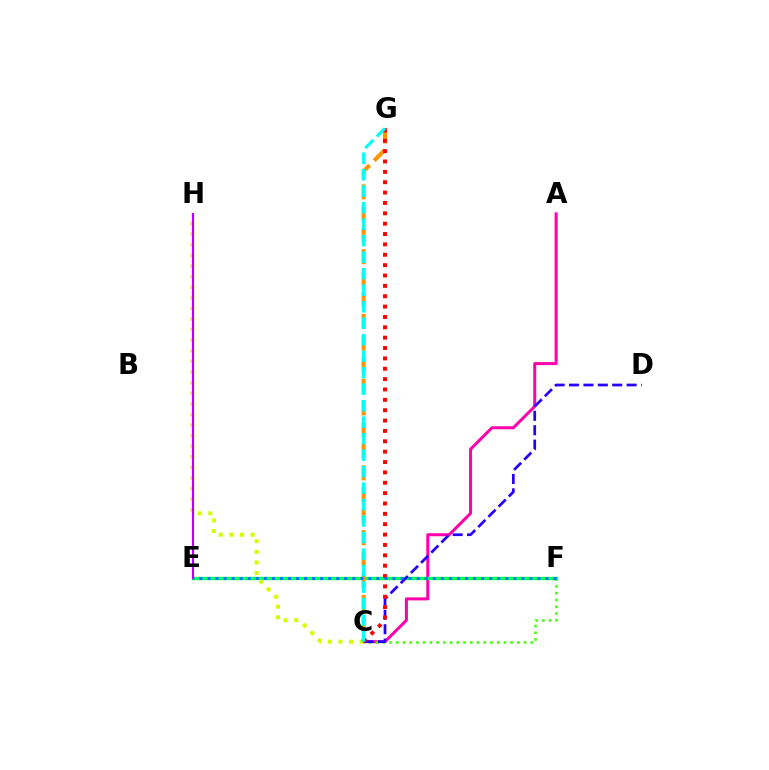{('A', 'C'): [{'color': '#ff00ac', 'line_style': 'solid', 'thickness': 2.18}], ('C', 'F'): [{'color': '#3dff00', 'line_style': 'dotted', 'thickness': 1.83}], ('E', 'F'): [{'color': '#00ff5c', 'line_style': 'solid', 'thickness': 2.41}, {'color': '#0074ff', 'line_style': 'dotted', 'thickness': 2.19}], ('C', 'H'): [{'color': '#d1ff00', 'line_style': 'dotted', 'thickness': 2.88}], ('C', 'D'): [{'color': '#2500ff', 'line_style': 'dashed', 'thickness': 1.96}], ('E', 'H'): [{'color': '#b900ff', 'line_style': 'solid', 'thickness': 1.52}], ('C', 'G'): [{'color': '#ff9400', 'line_style': 'dashed', 'thickness': 2.94}, {'color': '#ff0000', 'line_style': 'dotted', 'thickness': 2.82}, {'color': '#00fff6', 'line_style': 'dashed', 'thickness': 2.24}]}